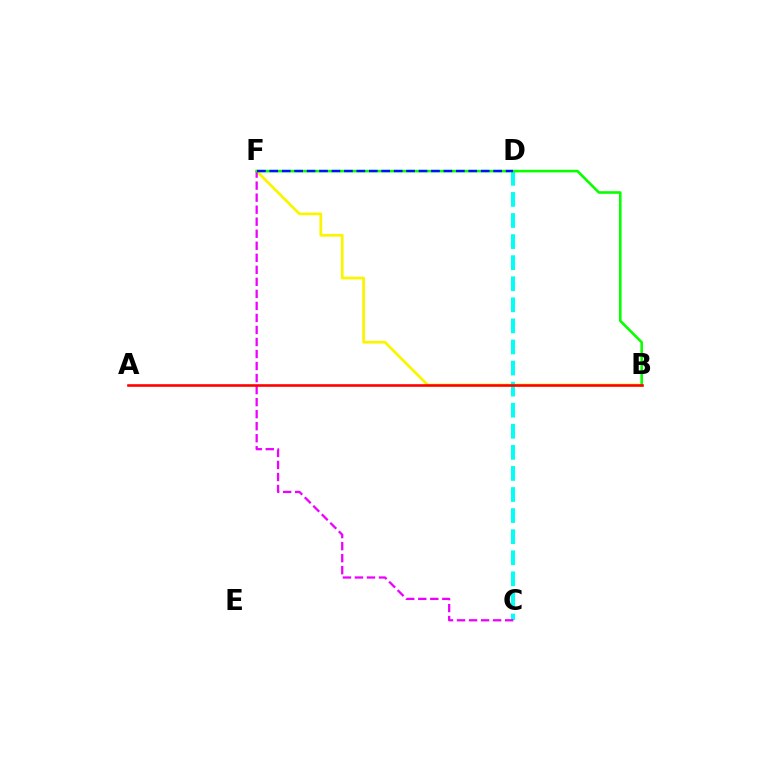{('B', 'F'): [{'color': '#fcf500', 'line_style': 'solid', 'thickness': 2.0}, {'color': '#08ff00', 'line_style': 'solid', 'thickness': 1.87}], ('C', 'D'): [{'color': '#00fff6', 'line_style': 'dashed', 'thickness': 2.86}], ('C', 'F'): [{'color': '#ee00ff', 'line_style': 'dashed', 'thickness': 1.63}], ('A', 'B'): [{'color': '#ff0000', 'line_style': 'solid', 'thickness': 1.88}], ('D', 'F'): [{'color': '#0010ff', 'line_style': 'dashed', 'thickness': 1.69}]}